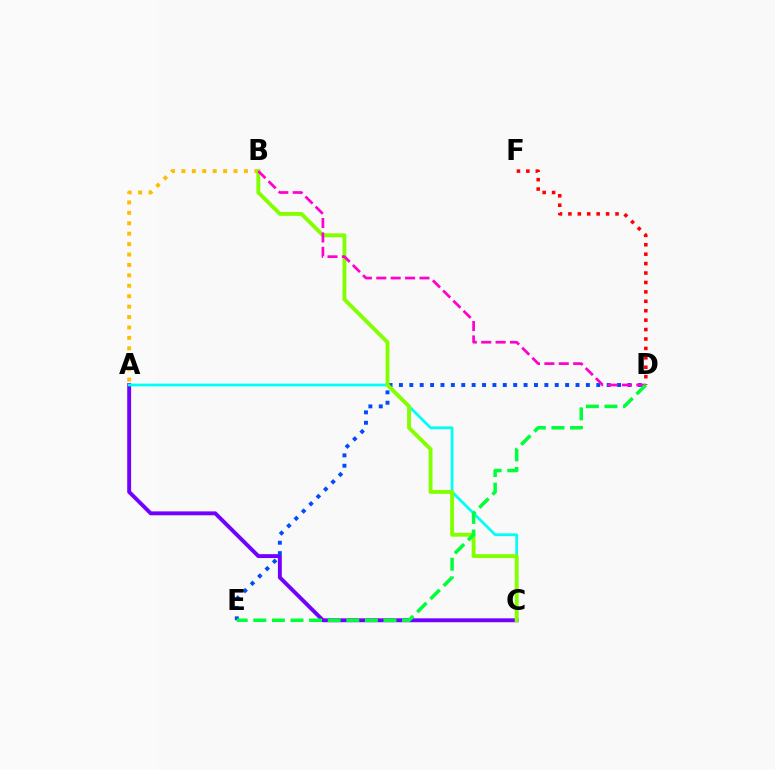{('A', 'C'): [{'color': '#7200ff', 'line_style': 'solid', 'thickness': 2.81}, {'color': '#00fff6', 'line_style': 'solid', 'thickness': 1.99}], ('A', 'B'): [{'color': '#ffbd00', 'line_style': 'dotted', 'thickness': 2.83}], ('D', 'E'): [{'color': '#004bff', 'line_style': 'dotted', 'thickness': 2.82}, {'color': '#00ff39', 'line_style': 'dashed', 'thickness': 2.53}], ('B', 'C'): [{'color': '#84ff00', 'line_style': 'solid', 'thickness': 2.8}], ('B', 'D'): [{'color': '#ff00cf', 'line_style': 'dashed', 'thickness': 1.96}], ('D', 'F'): [{'color': '#ff0000', 'line_style': 'dotted', 'thickness': 2.56}]}